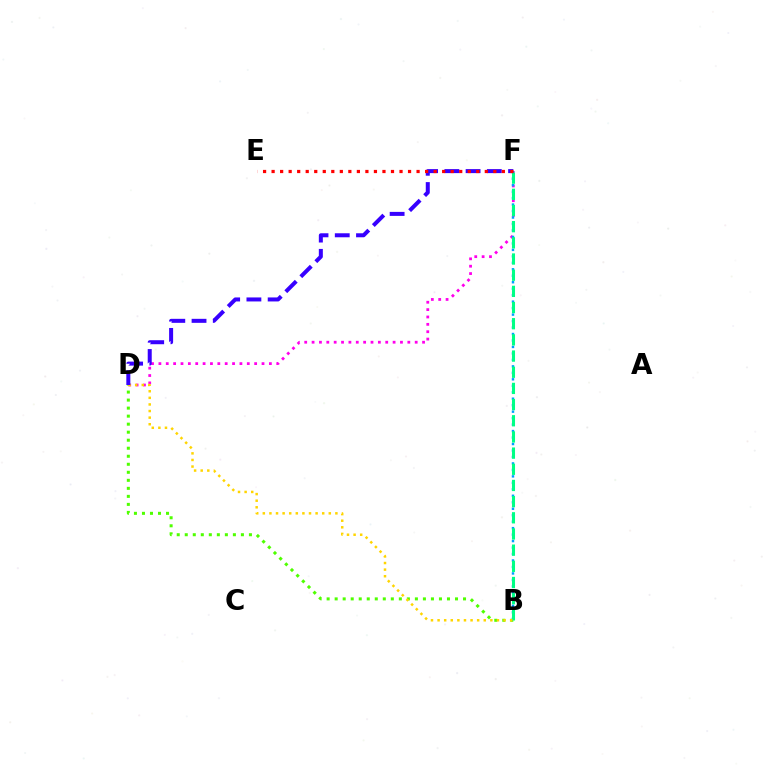{('D', 'F'): [{'color': '#ff00ed', 'line_style': 'dotted', 'thickness': 2.0}, {'color': '#3700ff', 'line_style': 'dashed', 'thickness': 2.89}], ('B', 'D'): [{'color': '#4fff00', 'line_style': 'dotted', 'thickness': 2.18}, {'color': '#ffd500', 'line_style': 'dotted', 'thickness': 1.79}], ('B', 'F'): [{'color': '#009eff', 'line_style': 'dotted', 'thickness': 1.76}, {'color': '#00ff86', 'line_style': 'dashed', 'thickness': 2.2}], ('E', 'F'): [{'color': '#ff0000', 'line_style': 'dotted', 'thickness': 2.32}]}